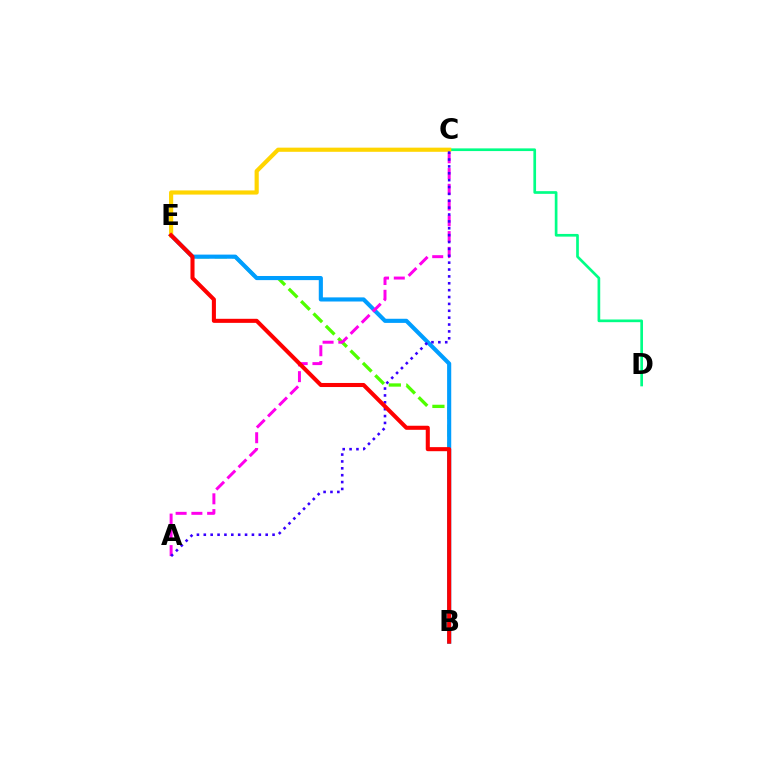{('C', 'D'): [{'color': '#00ff86', 'line_style': 'solid', 'thickness': 1.93}], ('B', 'E'): [{'color': '#4fff00', 'line_style': 'dashed', 'thickness': 2.37}, {'color': '#009eff', 'line_style': 'solid', 'thickness': 2.97}, {'color': '#ff0000', 'line_style': 'solid', 'thickness': 2.92}], ('C', 'E'): [{'color': '#ffd500', 'line_style': 'solid', 'thickness': 2.99}], ('A', 'C'): [{'color': '#ff00ed', 'line_style': 'dashed', 'thickness': 2.14}, {'color': '#3700ff', 'line_style': 'dotted', 'thickness': 1.87}]}